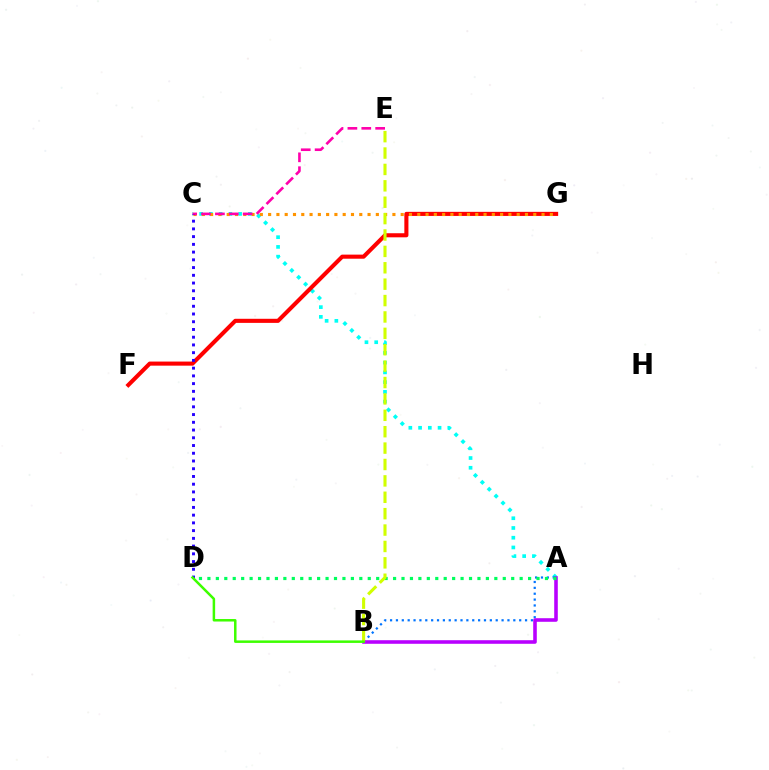{('A', 'C'): [{'color': '#00fff6', 'line_style': 'dotted', 'thickness': 2.65}], ('A', 'B'): [{'color': '#0074ff', 'line_style': 'dotted', 'thickness': 1.59}, {'color': '#b900ff', 'line_style': 'solid', 'thickness': 2.58}], ('F', 'G'): [{'color': '#ff0000', 'line_style': 'solid', 'thickness': 2.94}], ('A', 'D'): [{'color': '#00ff5c', 'line_style': 'dotted', 'thickness': 2.29}], ('C', 'G'): [{'color': '#ff9400', 'line_style': 'dotted', 'thickness': 2.25}], ('C', 'E'): [{'color': '#ff00ac', 'line_style': 'dashed', 'thickness': 1.89}], ('B', 'E'): [{'color': '#d1ff00', 'line_style': 'dashed', 'thickness': 2.23}], ('C', 'D'): [{'color': '#2500ff', 'line_style': 'dotted', 'thickness': 2.1}], ('B', 'D'): [{'color': '#3dff00', 'line_style': 'solid', 'thickness': 1.8}]}